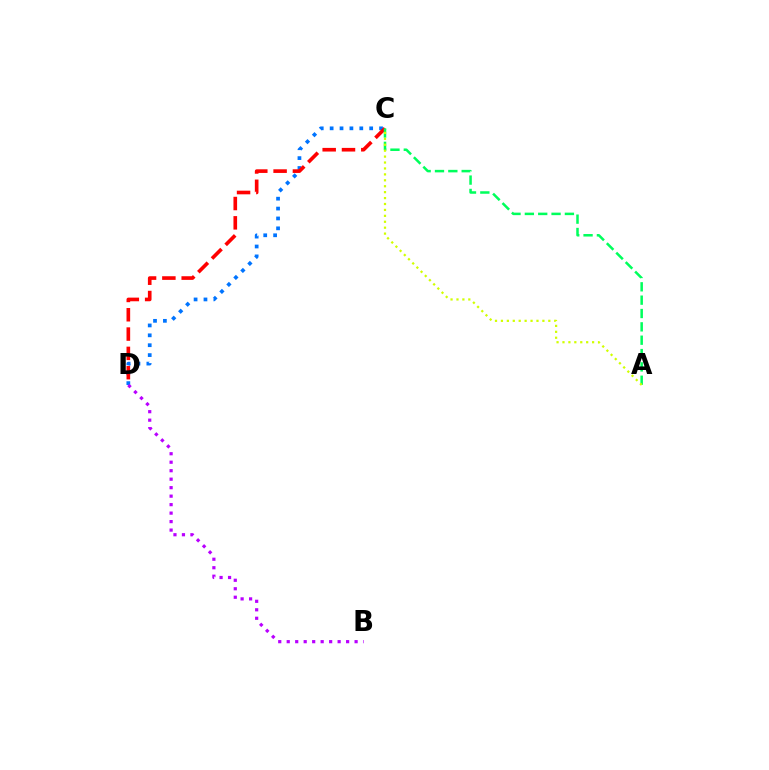{('C', 'D'): [{'color': '#0074ff', 'line_style': 'dotted', 'thickness': 2.69}, {'color': '#ff0000', 'line_style': 'dashed', 'thickness': 2.62}], ('B', 'D'): [{'color': '#b900ff', 'line_style': 'dotted', 'thickness': 2.31}], ('A', 'C'): [{'color': '#00ff5c', 'line_style': 'dashed', 'thickness': 1.81}, {'color': '#d1ff00', 'line_style': 'dotted', 'thickness': 1.61}]}